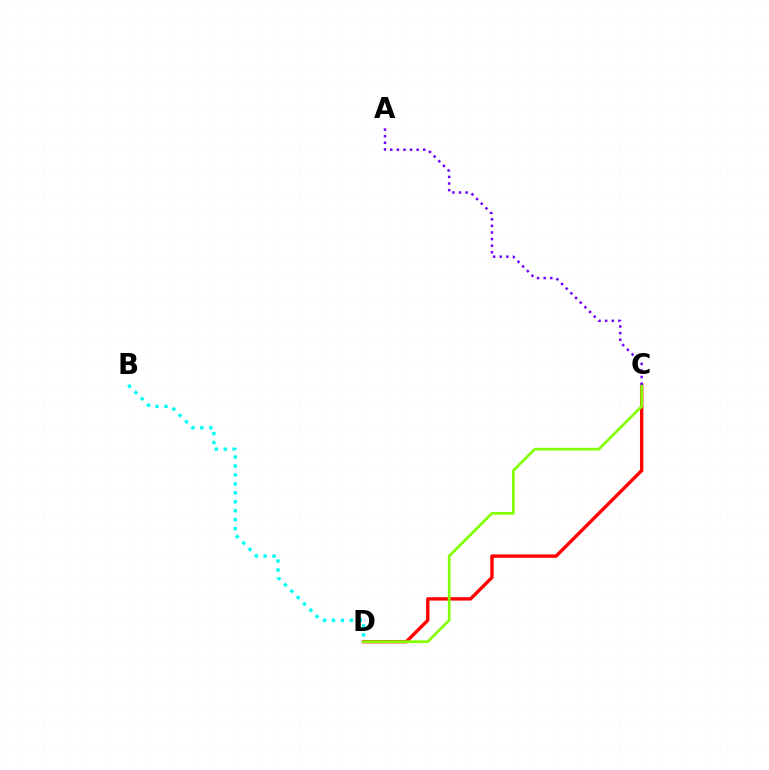{('C', 'D'): [{'color': '#ff0000', 'line_style': 'solid', 'thickness': 2.44}, {'color': '#84ff00', 'line_style': 'solid', 'thickness': 1.96}], ('A', 'C'): [{'color': '#7200ff', 'line_style': 'dotted', 'thickness': 1.79}], ('B', 'D'): [{'color': '#00fff6', 'line_style': 'dotted', 'thickness': 2.43}]}